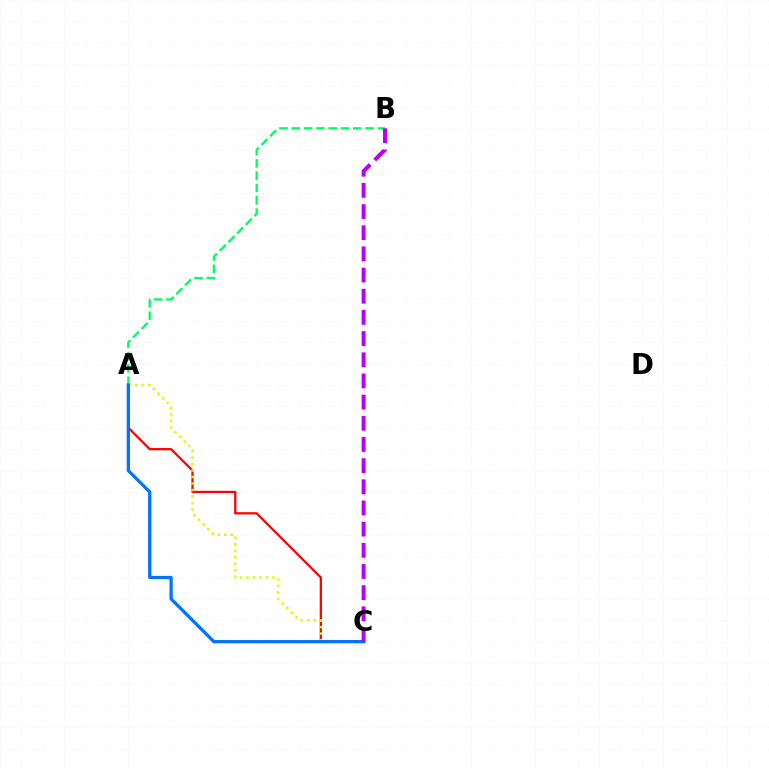{('A', 'C'): [{'color': '#ff0000', 'line_style': 'solid', 'thickness': 1.63}, {'color': '#d1ff00', 'line_style': 'dotted', 'thickness': 1.76}, {'color': '#0074ff', 'line_style': 'solid', 'thickness': 2.34}], ('A', 'B'): [{'color': '#00ff5c', 'line_style': 'dashed', 'thickness': 1.67}], ('B', 'C'): [{'color': '#b900ff', 'line_style': 'dashed', 'thickness': 2.88}]}